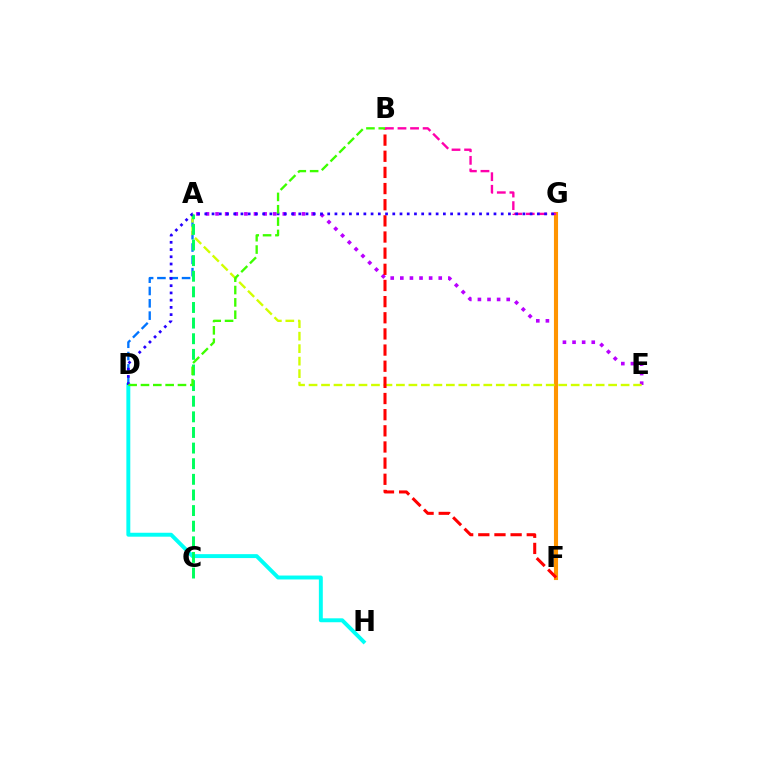{('A', 'E'): [{'color': '#b900ff', 'line_style': 'dotted', 'thickness': 2.61}, {'color': '#d1ff00', 'line_style': 'dashed', 'thickness': 1.7}], ('F', 'G'): [{'color': '#ff9400', 'line_style': 'solid', 'thickness': 2.95}], ('A', 'D'): [{'color': '#0074ff', 'line_style': 'dashed', 'thickness': 1.67}], ('B', 'F'): [{'color': '#ff0000', 'line_style': 'dashed', 'thickness': 2.19}], ('B', 'G'): [{'color': '#ff00ac', 'line_style': 'dashed', 'thickness': 1.71}], ('D', 'H'): [{'color': '#00fff6', 'line_style': 'solid', 'thickness': 2.83}], ('A', 'C'): [{'color': '#00ff5c', 'line_style': 'dashed', 'thickness': 2.12}], ('D', 'G'): [{'color': '#2500ff', 'line_style': 'dotted', 'thickness': 1.96}], ('B', 'D'): [{'color': '#3dff00', 'line_style': 'dashed', 'thickness': 1.68}]}